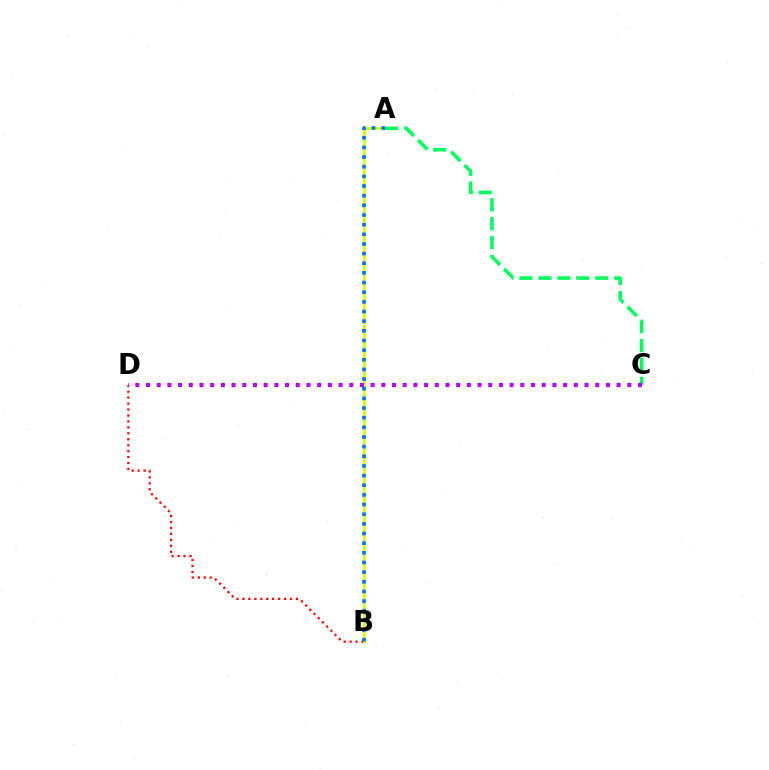{('B', 'D'): [{'color': '#ff0000', 'line_style': 'dotted', 'thickness': 1.62}], ('A', 'B'): [{'color': '#d1ff00', 'line_style': 'solid', 'thickness': 1.89}, {'color': '#0074ff', 'line_style': 'dotted', 'thickness': 2.62}], ('A', 'C'): [{'color': '#00ff5c', 'line_style': 'dashed', 'thickness': 2.58}], ('C', 'D'): [{'color': '#b900ff', 'line_style': 'dotted', 'thickness': 2.91}]}